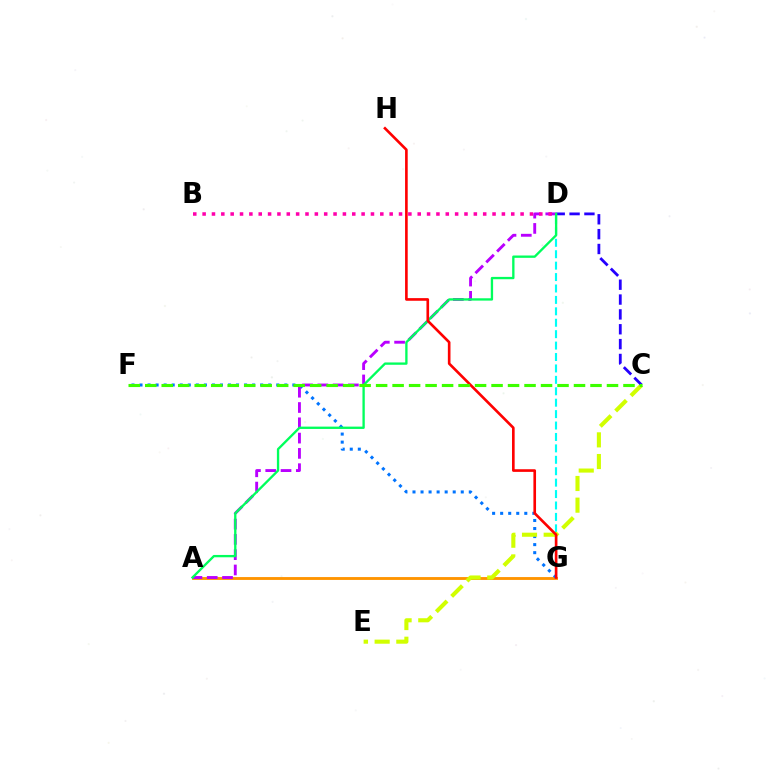{('D', 'G'): [{'color': '#00fff6', 'line_style': 'dashed', 'thickness': 1.55}], ('A', 'G'): [{'color': '#ff9400', 'line_style': 'solid', 'thickness': 2.06}], ('F', 'G'): [{'color': '#0074ff', 'line_style': 'dotted', 'thickness': 2.19}], ('A', 'D'): [{'color': '#b900ff', 'line_style': 'dashed', 'thickness': 2.08}, {'color': '#00ff5c', 'line_style': 'solid', 'thickness': 1.68}], ('C', 'E'): [{'color': '#d1ff00', 'line_style': 'dashed', 'thickness': 2.94}], ('C', 'D'): [{'color': '#2500ff', 'line_style': 'dashed', 'thickness': 2.02}], ('B', 'D'): [{'color': '#ff00ac', 'line_style': 'dotted', 'thickness': 2.54}], ('G', 'H'): [{'color': '#ff0000', 'line_style': 'solid', 'thickness': 1.9}], ('C', 'F'): [{'color': '#3dff00', 'line_style': 'dashed', 'thickness': 2.24}]}